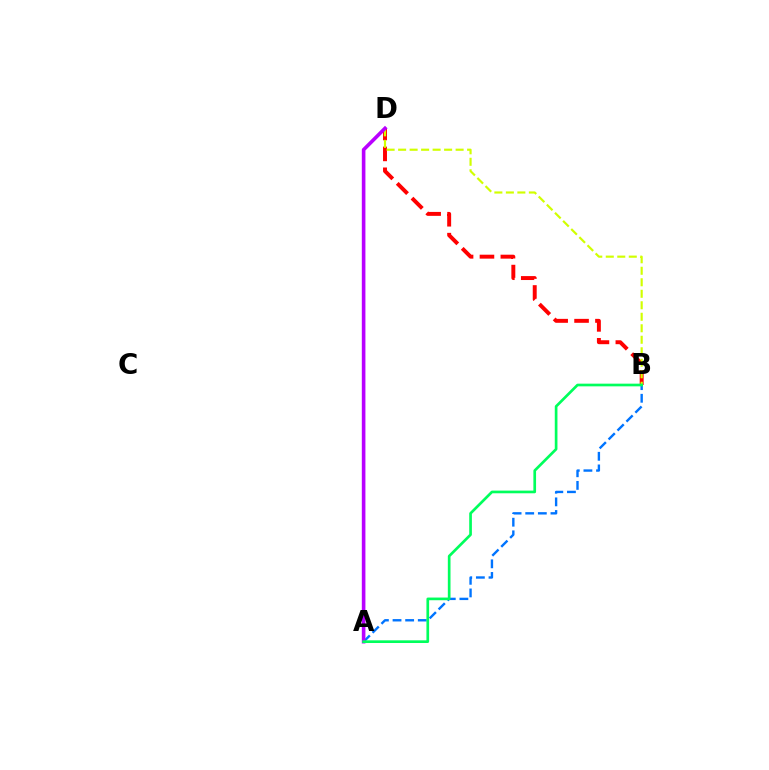{('A', 'B'): [{'color': '#0074ff', 'line_style': 'dashed', 'thickness': 1.71}, {'color': '#00ff5c', 'line_style': 'solid', 'thickness': 1.93}], ('B', 'D'): [{'color': '#ff0000', 'line_style': 'dashed', 'thickness': 2.84}, {'color': '#d1ff00', 'line_style': 'dashed', 'thickness': 1.56}], ('A', 'D'): [{'color': '#b900ff', 'line_style': 'solid', 'thickness': 2.6}]}